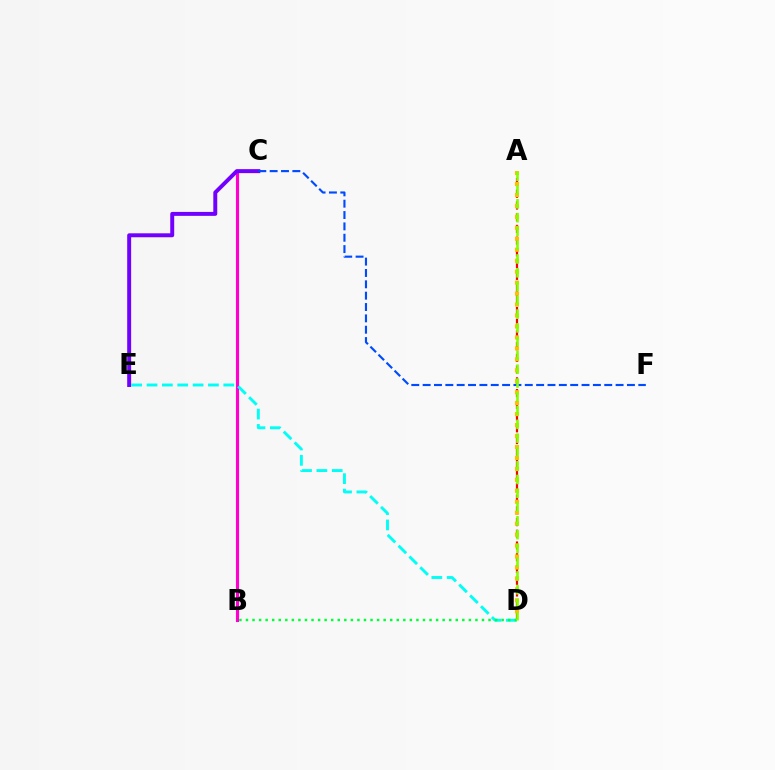{('B', 'C'): [{'color': '#ff00cf', 'line_style': 'solid', 'thickness': 2.24}], ('C', 'E'): [{'color': '#7200ff', 'line_style': 'solid', 'thickness': 2.84}], ('D', 'E'): [{'color': '#00fff6', 'line_style': 'dashed', 'thickness': 2.09}], ('A', 'D'): [{'color': '#ff0000', 'line_style': 'dashed', 'thickness': 1.59}, {'color': '#ffbd00', 'line_style': 'dotted', 'thickness': 2.98}, {'color': '#84ff00', 'line_style': 'dashed', 'thickness': 1.87}], ('C', 'F'): [{'color': '#004bff', 'line_style': 'dashed', 'thickness': 1.54}], ('B', 'D'): [{'color': '#00ff39', 'line_style': 'dotted', 'thickness': 1.78}]}